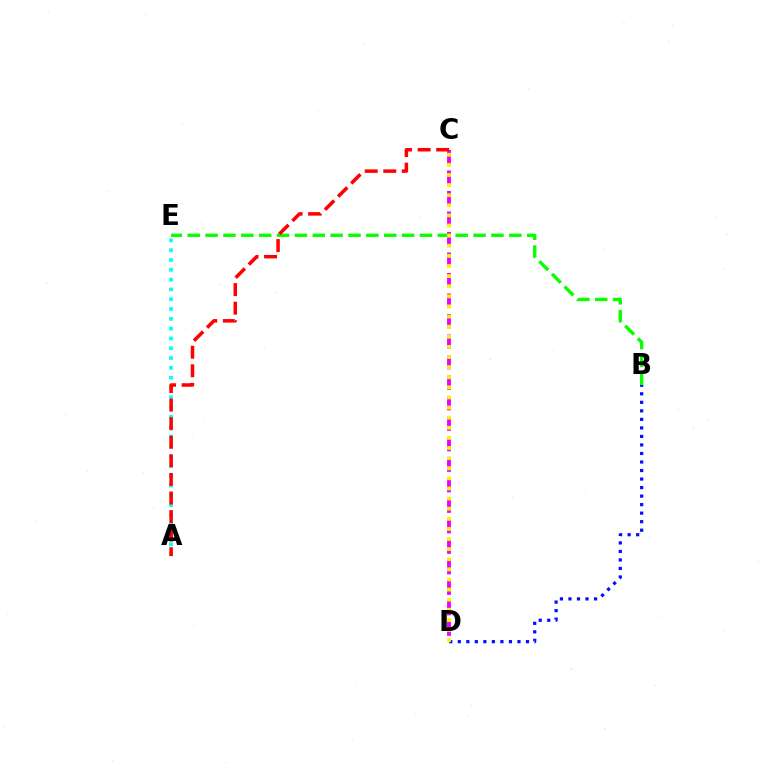{('C', 'D'): [{'color': '#ee00ff', 'line_style': 'dashed', 'thickness': 2.79}, {'color': '#fcf500', 'line_style': 'dotted', 'thickness': 2.75}], ('B', 'E'): [{'color': '#08ff00', 'line_style': 'dashed', 'thickness': 2.43}], ('A', 'E'): [{'color': '#00fff6', 'line_style': 'dotted', 'thickness': 2.66}], ('A', 'C'): [{'color': '#ff0000', 'line_style': 'dashed', 'thickness': 2.52}], ('B', 'D'): [{'color': '#0010ff', 'line_style': 'dotted', 'thickness': 2.32}]}